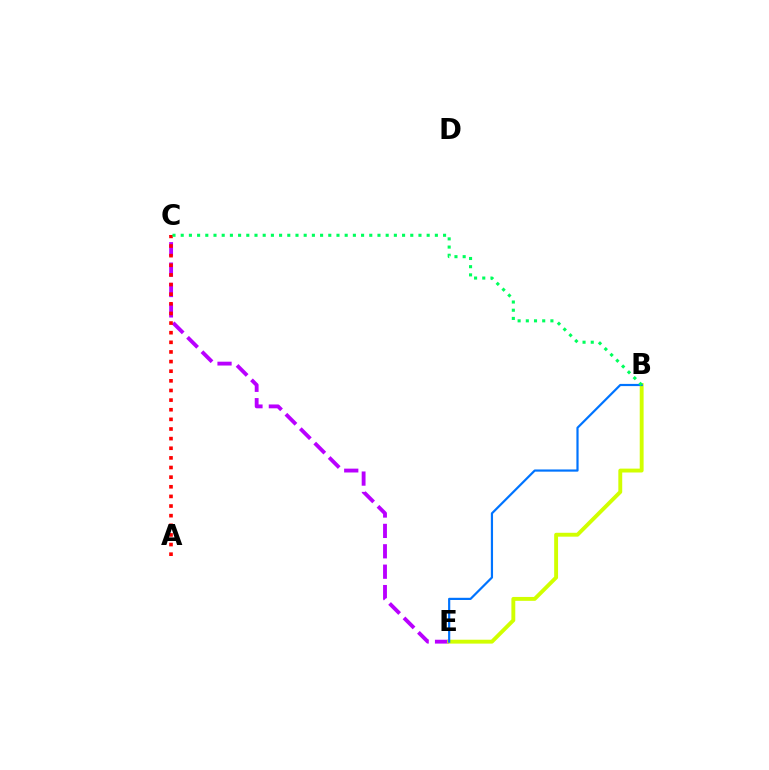{('C', 'E'): [{'color': '#b900ff', 'line_style': 'dashed', 'thickness': 2.77}], ('B', 'E'): [{'color': '#d1ff00', 'line_style': 'solid', 'thickness': 2.8}, {'color': '#0074ff', 'line_style': 'solid', 'thickness': 1.58}], ('A', 'C'): [{'color': '#ff0000', 'line_style': 'dotted', 'thickness': 2.62}], ('B', 'C'): [{'color': '#00ff5c', 'line_style': 'dotted', 'thickness': 2.23}]}